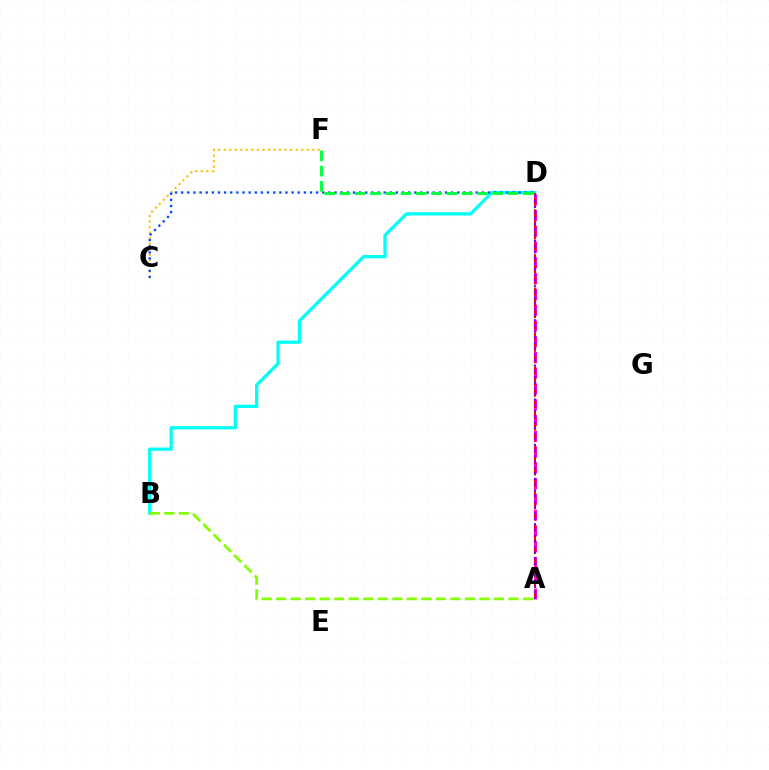{('B', 'D'): [{'color': '#00fff6', 'line_style': 'solid', 'thickness': 2.35}], ('C', 'F'): [{'color': '#ffbd00', 'line_style': 'dotted', 'thickness': 1.5}], ('C', 'D'): [{'color': '#004bff', 'line_style': 'dotted', 'thickness': 1.67}], ('A', 'D'): [{'color': '#ff00cf', 'line_style': 'dashed', 'thickness': 2.14}, {'color': '#ff0000', 'line_style': 'dashed', 'thickness': 1.53}, {'color': '#7200ff', 'line_style': 'dotted', 'thickness': 1.54}], ('D', 'F'): [{'color': '#00ff39', 'line_style': 'dashed', 'thickness': 2.08}], ('A', 'B'): [{'color': '#84ff00', 'line_style': 'dashed', 'thickness': 1.97}]}